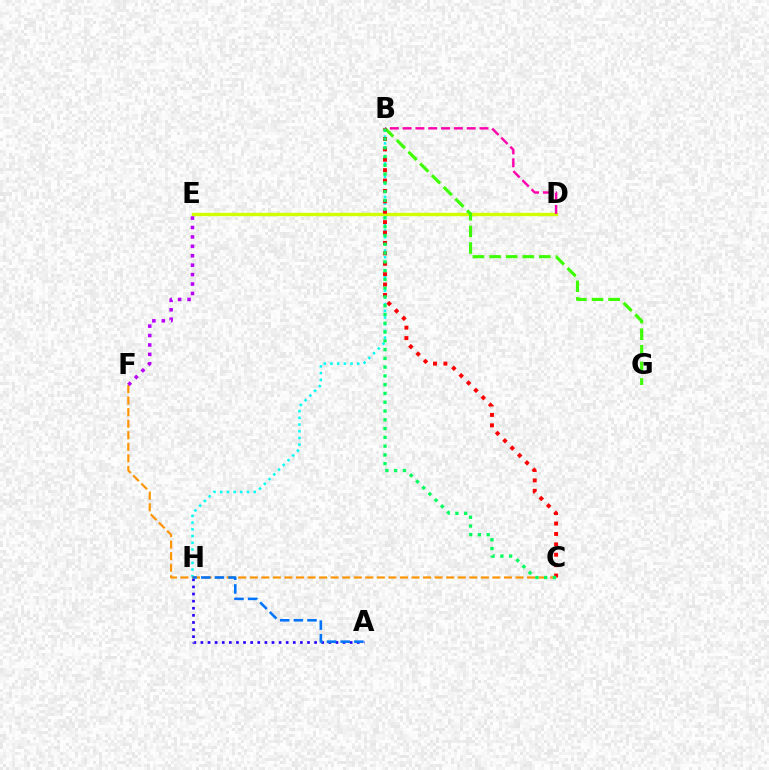{('B', 'H'): [{'color': '#00fff6', 'line_style': 'dotted', 'thickness': 1.82}], ('A', 'H'): [{'color': '#2500ff', 'line_style': 'dotted', 'thickness': 1.93}, {'color': '#0074ff', 'line_style': 'dashed', 'thickness': 1.85}], ('D', 'E'): [{'color': '#d1ff00', 'line_style': 'solid', 'thickness': 2.42}], ('B', 'G'): [{'color': '#3dff00', 'line_style': 'dashed', 'thickness': 2.25}], ('C', 'F'): [{'color': '#ff9400', 'line_style': 'dashed', 'thickness': 1.57}], ('B', 'C'): [{'color': '#ff0000', 'line_style': 'dotted', 'thickness': 2.83}, {'color': '#00ff5c', 'line_style': 'dotted', 'thickness': 2.38}], ('B', 'D'): [{'color': '#ff00ac', 'line_style': 'dashed', 'thickness': 1.74}], ('E', 'F'): [{'color': '#b900ff', 'line_style': 'dotted', 'thickness': 2.56}]}